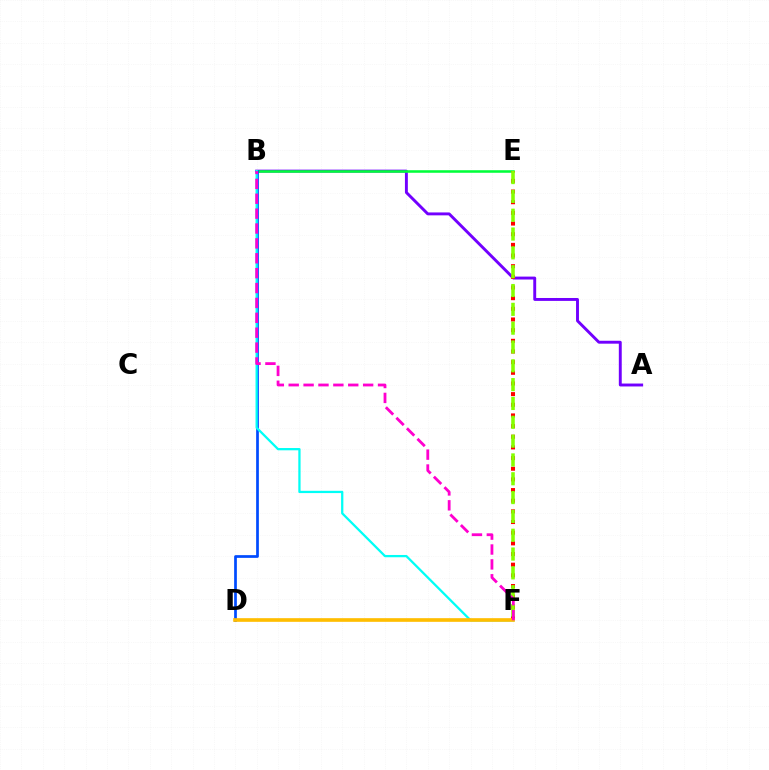{('A', 'B'): [{'color': '#7200ff', 'line_style': 'solid', 'thickness': 2.1}], ('B', 'E'): [{'color': '#00ff39', 'line_style': 'solid', 'thickness': 1.84}], ('E', 'F'): [{'color': '#ff0000', 'line_style': 'dotted', 'thickness': 2.9}, {'color': '#84ff00', 'line_style': 'dashed', 'thickness': 2.56}], ('B', 'D'): [{'color': '#004bff', 'line_style': 'solid', 'thickness': 1.96}], ('B', 'F'): [{'color': '#00fff6', 'line_style': 'solid', 'thickness': 1.64}, {'color': '#ff00cf', 'line_style': 'dashed', 'thickness': 2.02}], ('D', 'F'): [{'color': '#ffbd00', 'line_style': 'solid', 'thickness': 2.63}]}